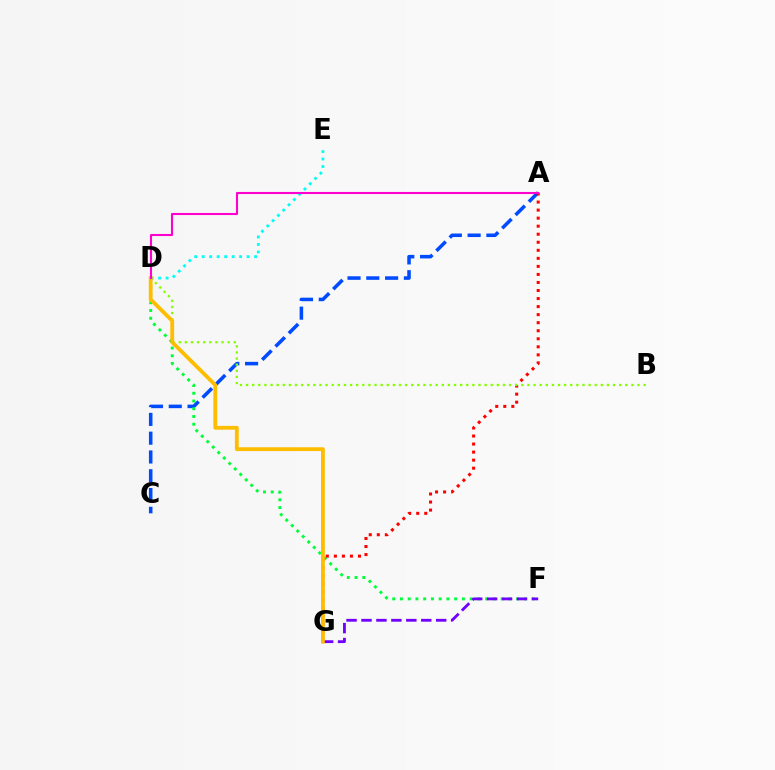{('A', 'C'): [{'color': '#004bff', 'line_style': 'dashed', 'thickness': 2.55}], ('D', 'F'): [{'color': '#00ff39', 'line_style': 'dotted', 'thickness': 2.1}], ('F', 'G'): [{'color': '#7200ff', 'line_style': 'dashed', 'thickness': 2.03}], ('A', 'G'): [{'color': '#ff0000', 'line_style': 'dotted', 'thickness': 2.18}], ('B', 'D'): [{'color': '#84ff00', 'line_style': 'dotted', 'thickness': 1.66}], ('D', 'E'): [{'color': '#00fff6', 'line_style': 'dotted', 'thickness': 2.03}], ('D', 'G'): [{'color': '#ffbd00', 'line_style': 'solid', 'thickness': 2.75}], ('A', 'D'): [{'color': '#ff00cf', 'line_style': 'solid', 'thickness': 1.51}]}